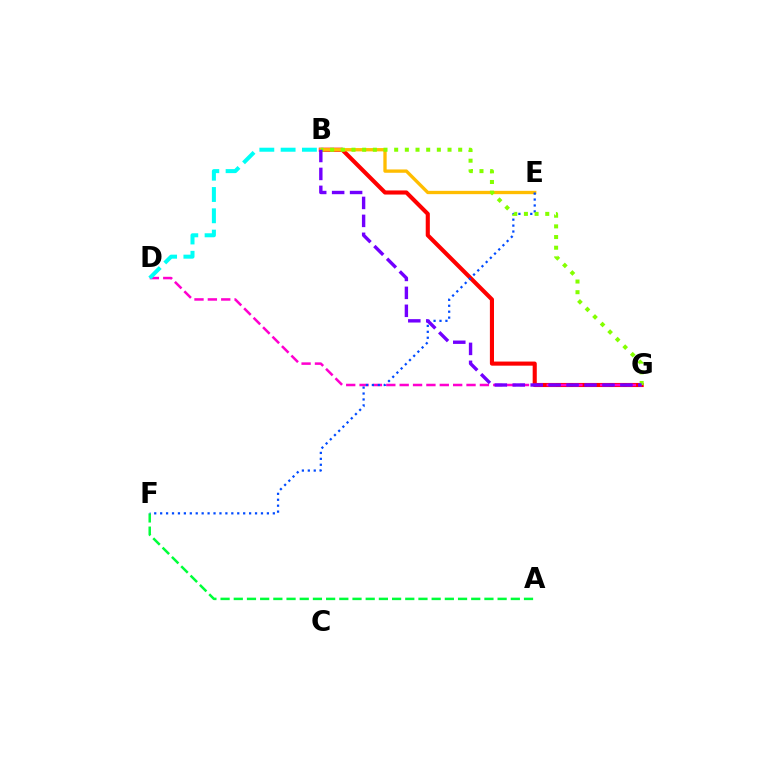{('B', 'G'): [{'color': '#ff0000', 'line_style': 'solid', 'thickness': 2.96}, {'color': '#84ff00', 'line_style': 'dotted', 'thickness': 2.9}, {'color': '#7200ff', 'line_style': 'dashed', 'thickness': 2.44}], ('D', 'G'): [{'color': '#ff00cf', 'line_style': 'dashed', 'thickness': 1.82}], ('B', 'D'): [{'color': '#00fff6', 'line_style': 'dashed', 'thickness': 2.89}], ('A', 'F'): [{'color': '#00ff39', 'line_style': 'dashed', 'thickness': 1.79}], ('B', 'E'): [{'color': '#ffbd00', 'line_style': 'solid', 'thickness': 2.39}], ('E', 'F'): [{'color': '#004bff', 'line_style': 'dotted', 'thickness': 1.61}]}